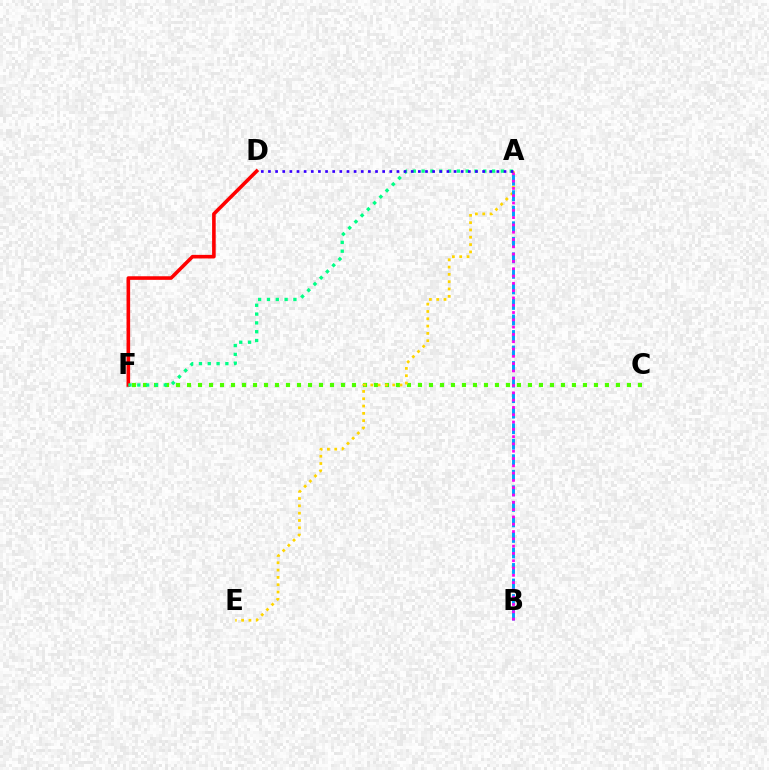{('C', 'F'): [{'color': '#4fff00', 'line_style': 'dotted', 'thickness': 2.99}], ('A', 'E'): [{'color': '#ffd500', 'line_style': 'dotted', 'thickness': 1.99}], ('A', 'B'): [{'color': '#009eff', 'line_style': 'dashed', 'thickness': 2.11}, {'color': '#ff00ed', 'line_style': 'dotted', 'thickness': 1.98}], ('D', 'F'): [{'color': '#ff0000', 'line_style': 'solid', 'thickness': 2.59}], ('A', 'F'): [{'color': '#00ff86', 'line_style': 'dotted', 'thickness': 2.39}], ('A', 'D'): [{'color': '#3700ff', 'line_style': 'dotted', 'thickness': 1.94}]}